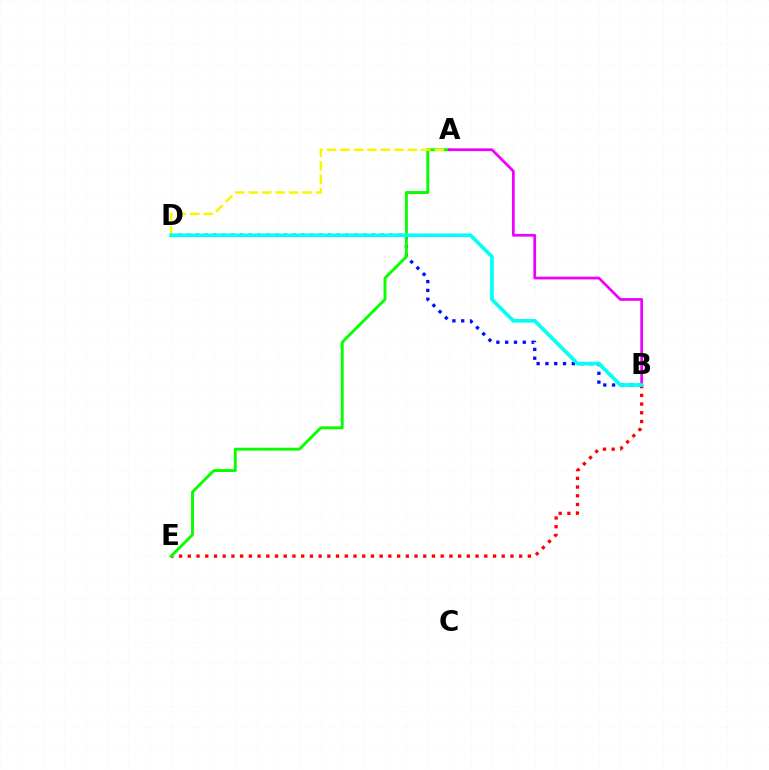{('B', 'E'): [{'color': '#ff0000', 'line_style': 'dotted', 'thickness': 2.37}], ('B', 'D'): [{'color': '#0010ff', 'line_style': 'dotted', 'thickness': 2.39}, {'color': '#00fff6', 'line_style': 'solid', 'thickness': 2.63}], ('A', 'E'): [{'color': '#08ff00', 'line_style': 'solid', 'thickness': 2.1}], ('A', 'D'): [{'color': '#fcf500', 'line_style': 'dashed', 'thickness': 1.83}], ('A', 'B'): [{'color': '#ee00ff', 'line_style': 'solid', 'thickness': 1.97}]}